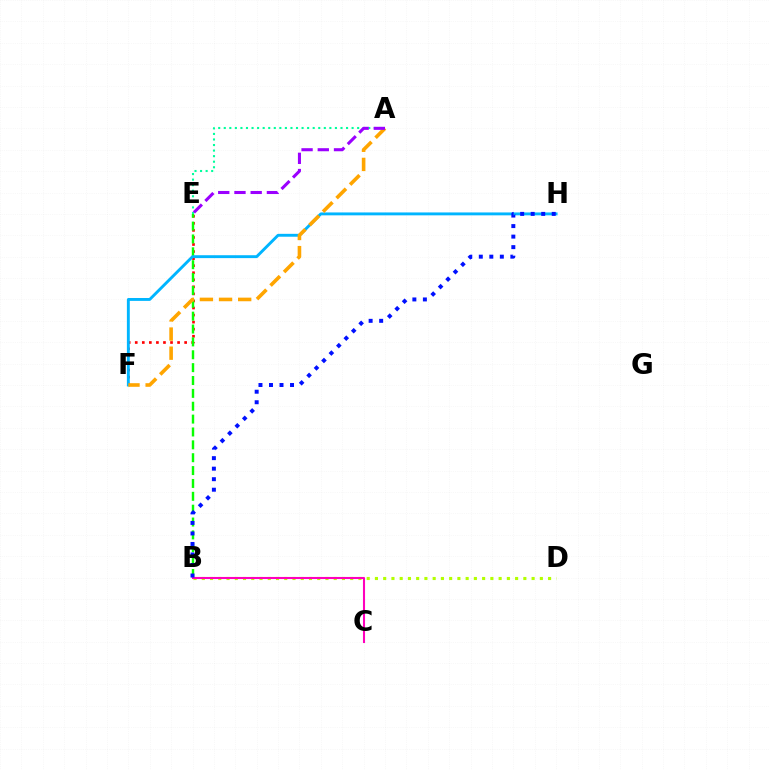{('E', 'F'): [{'color': '#ff0000', 'line_style': 'dotted', 'thickness': 1.92}], ('A', 'E'): [{'color': '#00ff9d', 'line_style': 'dotted', 'thickness': 1.51}, {'color': '#9b00ff', 'line_style': 'dashed', 'thickness': 2.2}], ('B', 'E'): [{'color': '#08ff00', 'line_style': 'dashed', 'thickness': 1.75}], ('F', 'H'): [{'color': '#00b5ff', 'line_style': 'solid', 'thickness': 2.08}], ('B', 'D'): [{'color': '#b3ff00', 'line_style': 'dotted', 'thickness': 2.24}], ('A', 'F'): [{'color': '#ffa500', 'line_style': 'dashed', 'thickness': 2.6}], ('B', 'C'): [{'color': '#ff00bd', 'line_style': 'solid', 'thickness': 1.5}], ('B', 'H'): [{'color': '#0010ff', 'line_style': 'dotted', 'thickness': 2.86}]}